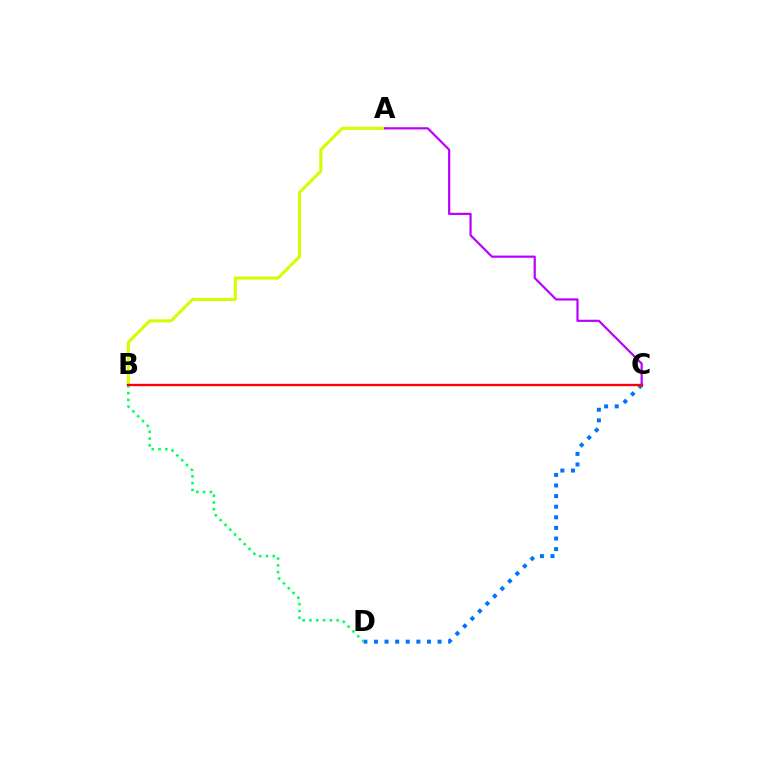{('C', 'D'): [{'color': '#0074ff', 'line_style': 'dotted', 'thickness': 2.88}], ('A', 'B'): [{'color': '#d1ff00', 'line_style': 'solid', 'thickness': 2.2}], ('B', 'D'): [{'color': '#00ff5c', 'line_style': 'dotted', 'thickness': 1.85}], ('A', 'C'): [{'color': '#b900ff', 'line_style': 'solid', 'thickness': 1.58}], ('B', 'C'): [{'color': '#ff0000', 'line_style': 'solid', 'thickness': 1.69}]}